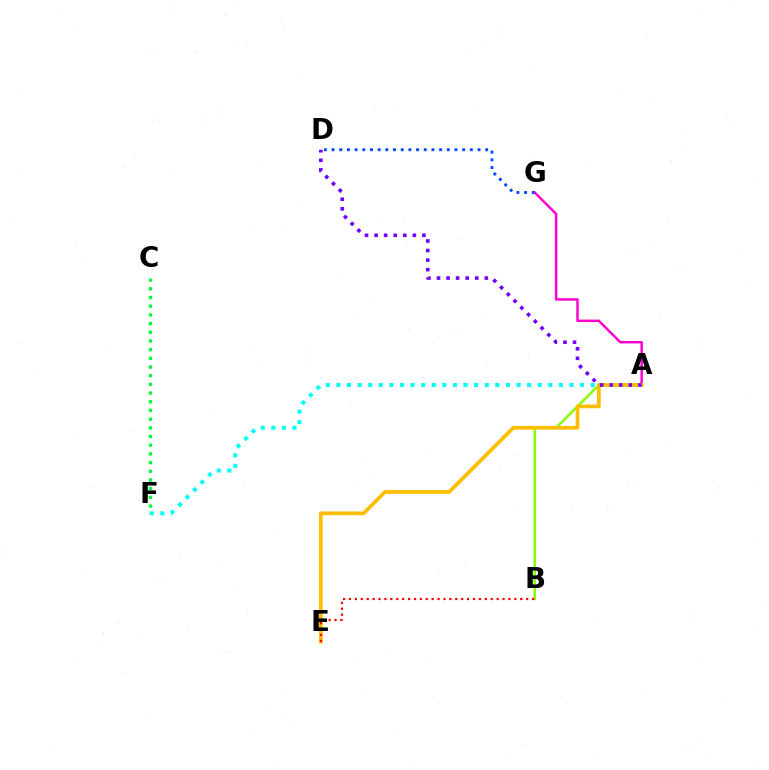{('A', 'G'): [{'color': '#ff00cf', 'line_style': 'solid', 'thickness': 1.78}], ('A', 'F'): [{'color': '#00fff6', 'line_style': 'dotted', 'thickness': 2.88}], ('A', 'B'): [{'color': '#84ff00', 'line_style': 'solid', 'thickness': 1.78}], ('A', 'E'): [{'color': '#ffbd00', 'line_style': 'solid', 'thickness': 2.68}], ('A', 'D'): [{'color': '#7200ff', 'line_style': 'dotted', 'thickness': 2.6}], ('D', 'G'): [{'color': '#004bff', 'line_style': 'dotted', 'thickness': 2.09}], ('C', 'F'): [{'color': '#00ff39', 'line_style': 'dotted', 'thickness': 2.36}], ('B', 'E'): [{'color': '#ff0000', 'line_style': 'dotted', 'thickness': 1.6}]}